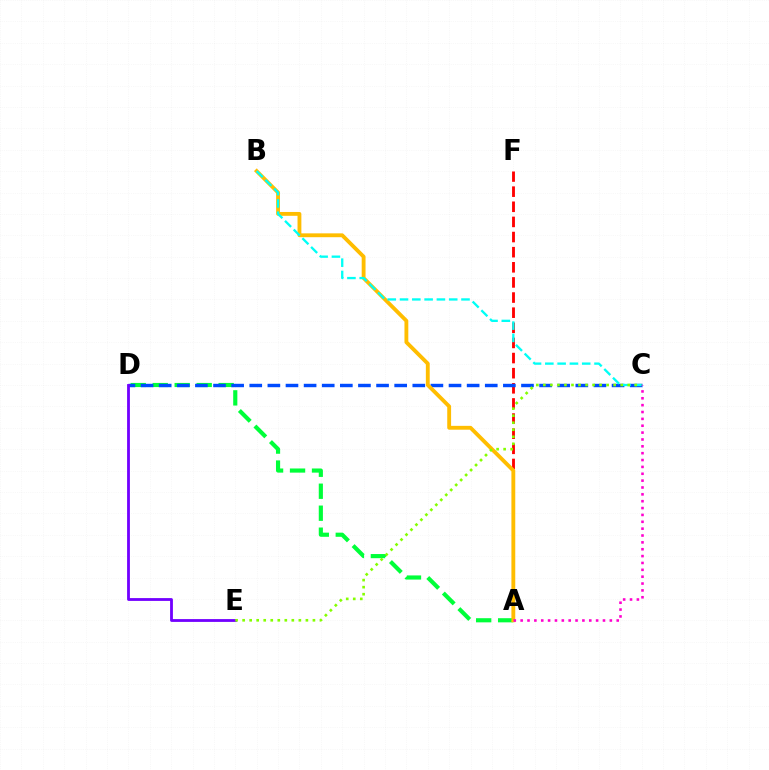{('A', 'D'): [{'color': '#00ff39', 'line_style': 'dashed', 'thickness': 2.99}], ('A', 'F'): [{'color': '#ff0000', 'line_style': 'dashed', 'thickness': 2.06}], ('C', 'D'): [{'color': '#004bff', 'line_style': 'dashed', 'thickness': 2.46}], ('A', 'B'): [{'color': '#ffbd00', 'line_style': 'solid', 'thickness': 2.77}], ('D', 'E'): [{'color': '#7200ff', 'line_style': 'solid', 'thickness': 2.02}], ('B', 'C'): [{'color': '#00fff6', 'line_style': 'dashed', 'thickness': 1.67}], ('C', 'E'): [{'color': '#84ff00', 'line_style': 'dotted', 'thickness': 1.91}], ('A', 'C'): [{'color': '#ff00cf', 'line_style': 'dotted', 'thickness': 1.86}]}